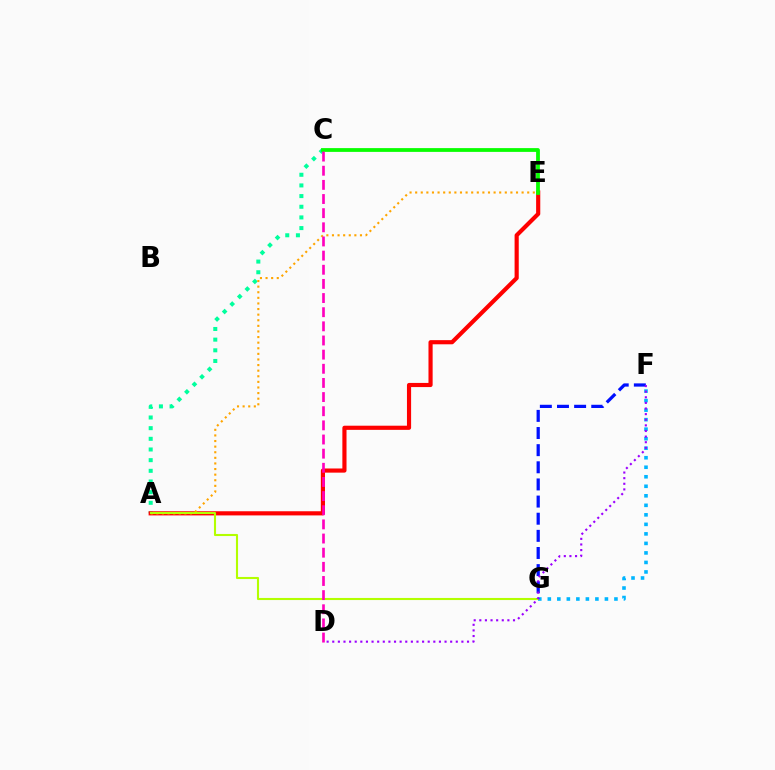{('F', 'G'): [{'color': '#00b5ff', 'line_style': 'dotted', 'thickness': 2.59}, {'color': '#0010ff', 'line_style': 'dashed', 'thickness': 2.33}], ('A', 'C'): [{'color': '#00ff9d', 'line_style': 'dotted', 'thickness': 2.9}], ('A', 'E'): [{'color': '#ff0000', 'line_style': 'solid', 'thickness': 2.99}, {'color': '#ffa500', 'line_style': 'dotted', 'thickness': 1.52}], ('C', 'E'): [{'color': '#08ff00', 'line_style': 'solid', 'thickness': 2.72}], ('A', 'G'): [{'color': '#b3ff00', 'line_style': 'solid', 'thickness': 1.51}], ('D', 'F'): [{'color': '#9b00ff', 'line_style': 'dotted', 'thickness': 1.53}], ('C', 'D'): [{'color': '#ff00bd', 'line_style': 'dashed', 'thickness': 1.92}]}